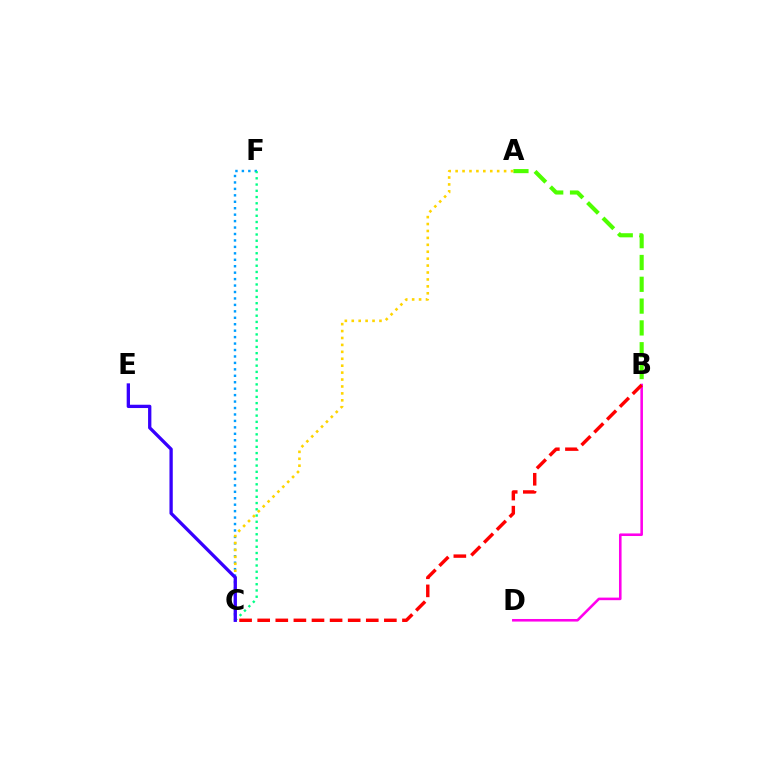{('C', 'F'): [{'color': '#009eff', 'line_style': 'dotted', 'thickness': 1.75}, {'color': '#00ff86', 'line_style': 'dotted', 'thickness': 1.7}], ('A', 'B'): [{'color': '#4fff00', 'line_style': 'dashed', 'thickness': 2.96}], ('B', 'D'): [{'color': '#ff00ed', 'line_style': 'solid', 'thickness': 1.86}], ('B', 'C'): [{'color': '#ff0000', 'line_style': 'dashed', 'thickness': 2.46}], ('A', 'C'): [{'color': '#ffd500', 'line_style': 'dotted', 'thickness': 1.88}], ('C', 'E'): [{'color': '#3700ff', 'line_style': 'solid', 'thickness': 2.38}]}